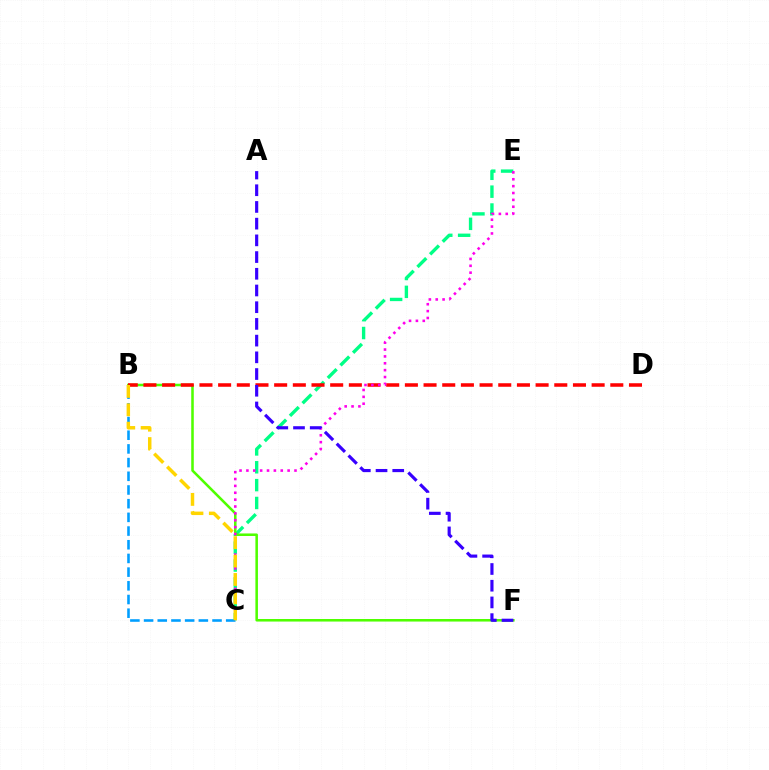{('C', 'E'): [{'color': '#00ff86', 'line_style': 'dashed', 'thickness': 2.43}, {'color': '#ff00ed', 'line_style': 'dotted', 'thickness': 1.87}], ('B', 'F'): [{'color': '#4fff00', 'line_style': 'solid', 'thickness': 1.84}], ('B', 'D'): [{'color': '#ff0000', 'line_style': 'dashed', 'thickness': 2.54}], ('B', 'C'): [{'color': '#009eff', 'line_style': 'dashed', 'thickness': 1.86}, {'color': '#ffd500', 'line_style': 'dashed', 'thickness': 2.5}], ('A', 'F'): [{'color': '#3700ff', 'line_style': 'dashed', 'thickness': 2.27}]}